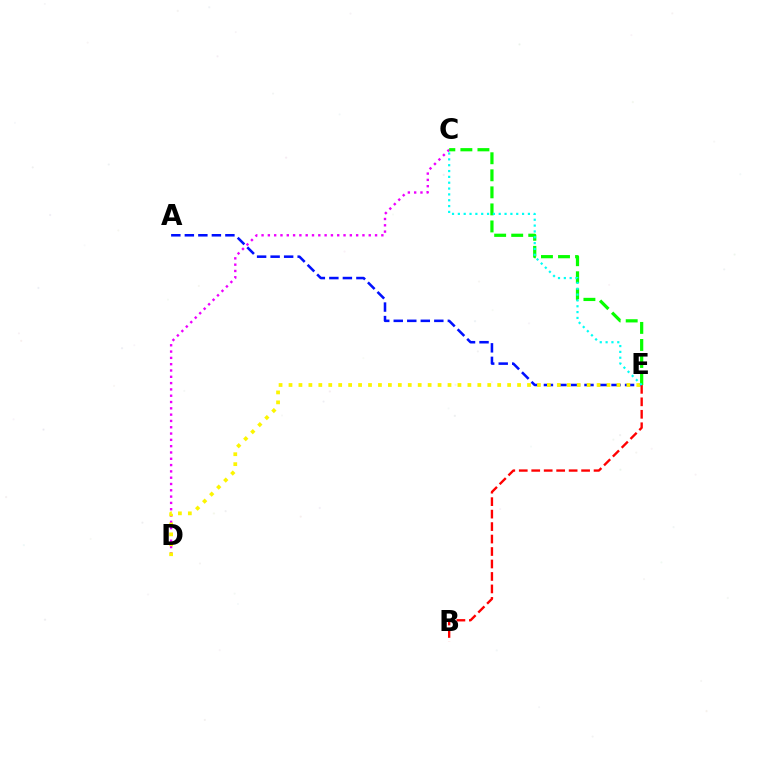{('A', 'E'): [{'color': '#0010ff', 'line_style': 'dashed', 'thickness': 1.84}], ('C', 'D'): [{'color': '#ee00ff', 'line_style': 'dotted', 'thickness': 1.71}], ('C', 'E'): [{'color': '#08ff00', 'line_style': 'dashed', 'thickness': 2.32}, {'color': '#00fff6', 'line_style': 'dotted', 'thickness': 1.59}], ('B', 'E'): [{'color': '#ff0000', 'line_style': 'dashed', 'thickness': 1.69}], ('D', 'E'): [{'color': '#fcf500', 'line_style': 'dotted', 'thickness': 2.7}]}